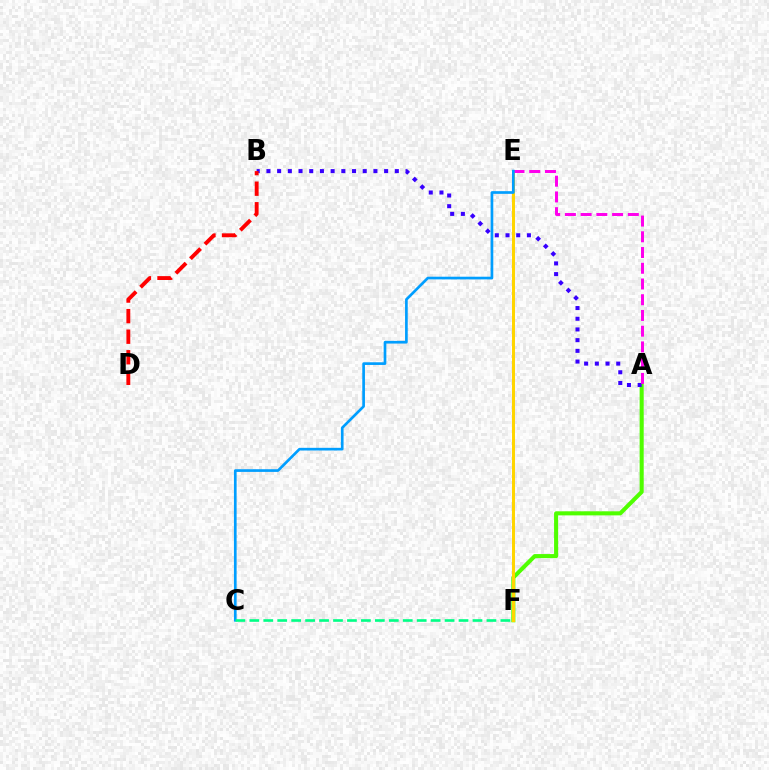{('A', 'F'): [{'color': '#4fff00', 'line_style': 'solid', 'thickness': 2.93}], ('E', 'F'): [{'color': '#ffd500', 'line_style': 'solid', 'thickness': 2.17}], ('A', 'B'): [{'color': '#3700ff', 'line_style': 'dotted', 'thickness': 2.91}], ('B', 'D'): [{'color': '#ff0000', 'line_style': 'dashed', 'thickness': 2.79}], ('A', 'E'): [{'color': '#ff00ed', 'line_style': 'dashed', 'thickness': 2.14}], ('C', 'E'): [{'color': '#009eff', 'line_style': 'solid', 'thickness': 1.93}], ('C', 'F'): [{'color': '#00ff86', 'line_style': 'dashed', 'thickness': 1.89}]}